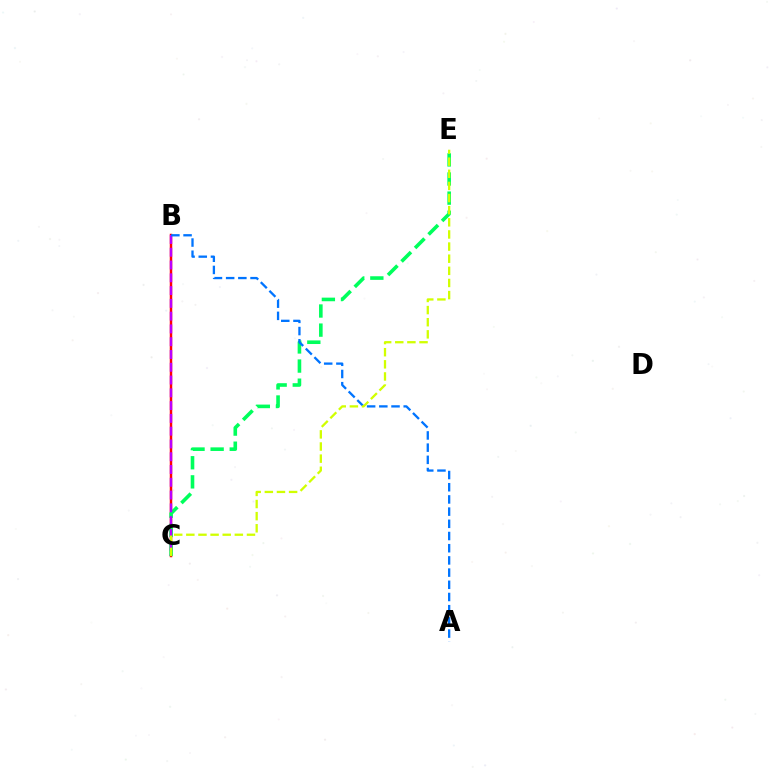{('B', 'C'): [{'color': '#ff0000', 'line_style': 'solid', 'thickness': 1.78}, {'color': '#b900ff', 'line_style': 'dashed', 'thickness': 1.74}], ('C', 'E'): [{'color': '#00ff5c', 'line_style': 'dashed', 'thickness': 2.6}, {'color': '#d1ff00', 'line_style': 'dashed', 'thickness': 1.65}], ('A', 'B'): [{'color': '#0074ff', 'line_style': 'dashed', 'thickness': 1.66}]}